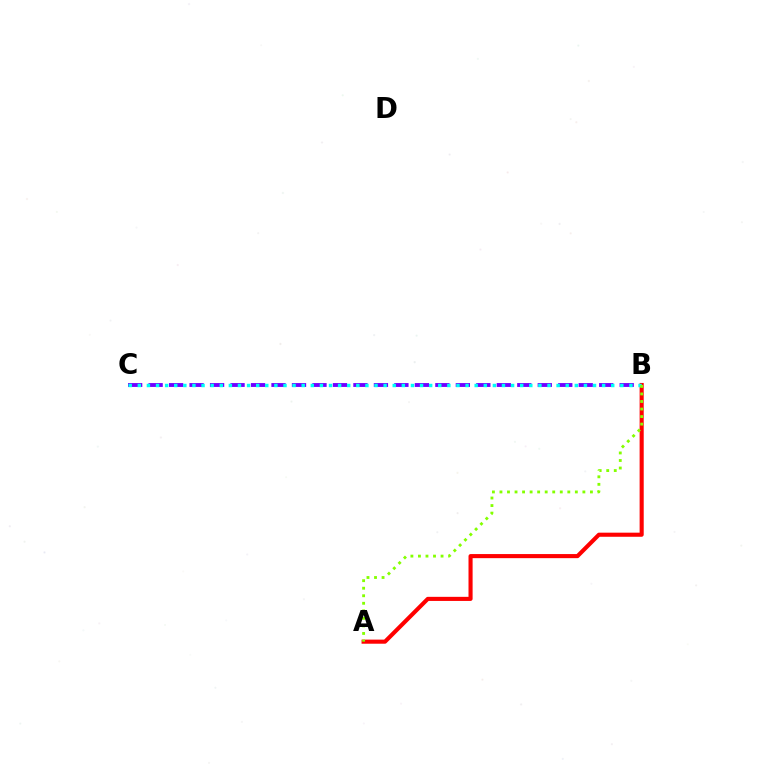{('B', 'C'): [{'color': '#7200ff', 'line_style': 'dashed', 'thickness': 2.78}, {'color': '#00fff6', 'line_style': 'dotted', 'thickness': 2.47}], ('A', 'B'): [{'color': '#ff0000', 'line_style': 'solid', 'thickness': 2.95}, {'color': '#84ff00', 'line_style': 'dotted', 'thickness': 2.05}]}